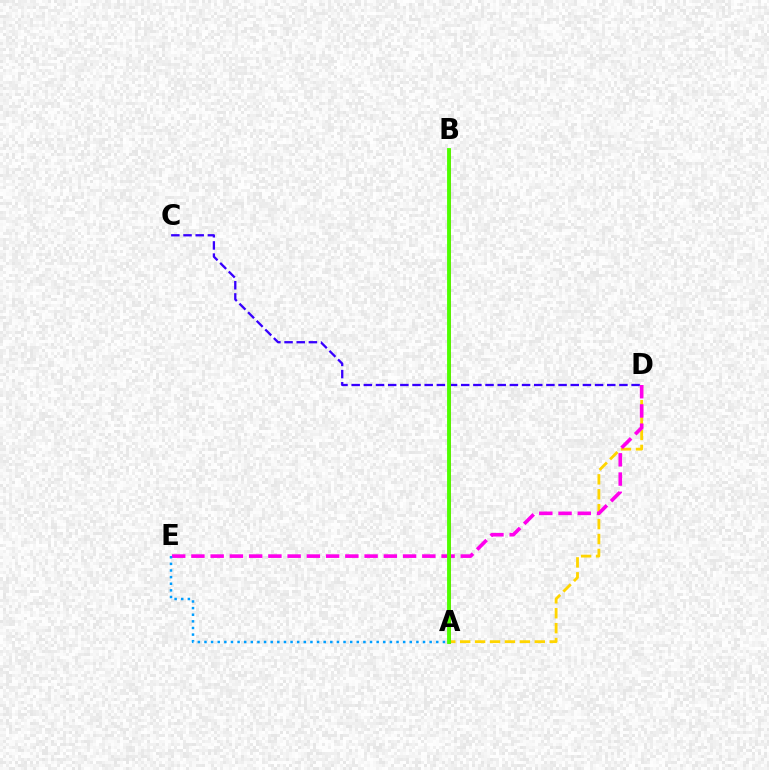{('A', 'D'): [{'color': '#ffd500', 'line_style': 'dashed', 'thickness': 2.03}], ('C', 'D'): [{'color': '#3700ff', 'line_style': 'dashed', 'thickness': 1.65}], ('D', 'E'): [{'color': '#ff00ed', 'line_style': 'dashed', 'thickness': 2.61}], ('A', 'B'): [{'color': '#00ff86', 'line_style': 'dotted', 'thickness': 1.71}, {'color': '#ff0000', 'line_style': 'solid', 'thickness': 1.87}, {'color': '#4fff00', 'line_style': 'solid', 'thickness': 2.77}], ('A', 'E'): [{'color': '#009eff', 'line_style': 'dotted', 'thickness': 1.8}]}